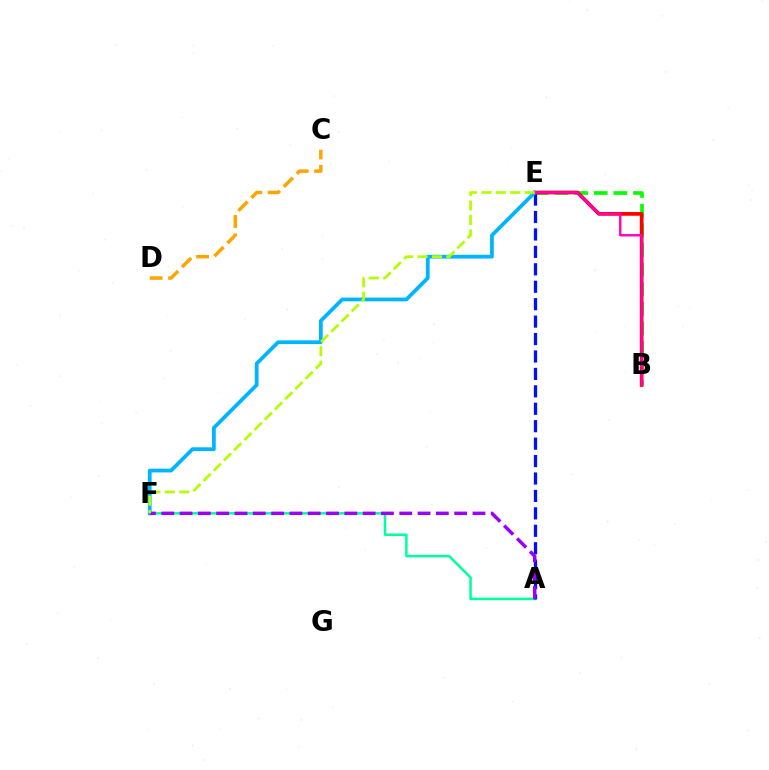{('A', 'F'): [{'color': '#00ff9d', 'line_style': 'solid', 'thickness': 1.82}, {'color': '#9b00ff', 'line_style': 'dashed', 'thickness': 2.49}], ('B', 'E'): [{'color': '#08ff00', 'line_style': 'dashed', 'thickness': 2.67}, {'color': '#ff0000', 'line_style': 'solid', 'thickness': 2.68}, {'color': '#ff00bd', 'line_style': 'solid', 'thickness': 1.71}], ('A', 'E'): [{'color': '#0010ff', 'line_style': 'dashed', 'thickness': 2.37}], ('E', 'F'): [{'color': '#00b5ff', 'line_style': 'solid', 'thickness': 2.7}, {'color': '#b3ff00', 'line_style': 'dashed', 'thickness': 1.96}], ('C', 'D'): [{'color': '#ffa500', 'line_style': 'dashed', 'thickness': 2.5}]}